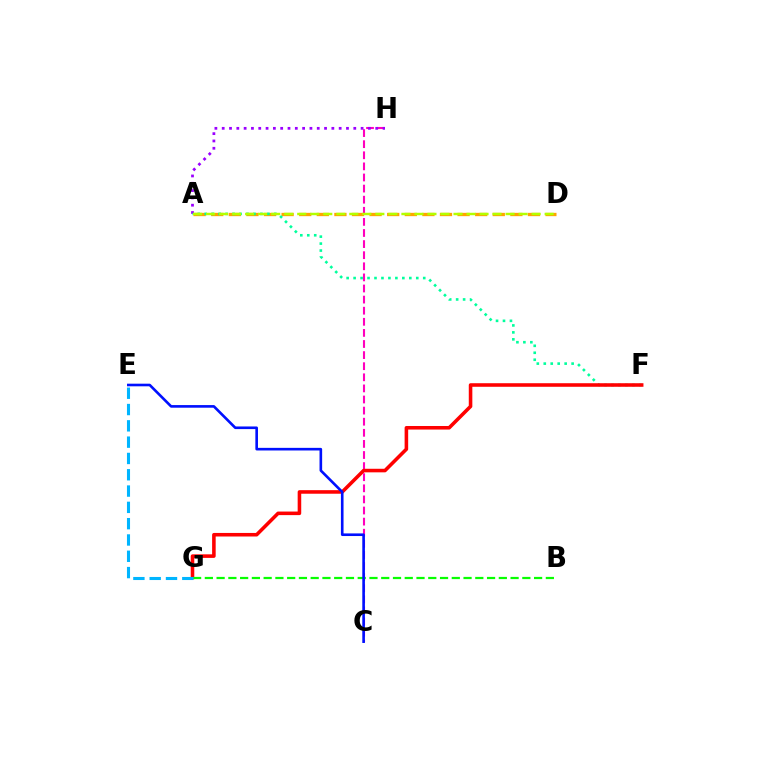{('C', 'H'): [{'color': '#ff00bd', 'line_style': 'dashed', 'thickness': 1.51}], ('A', 'D'): [{'color': '#ffa500', 'line_style': 'dashed', 'thickness': 2.39}, {'color': '#b3ff00', 'line_style': 'dashed', 'thickness': 1.77}], ('A', 'H'): [{'color': '#9b00ff', 'line_style': 'dotted', 'thickness': 1.99}], ('A', 'F'): [{'color': '#00ff9d', 'line_style': 'dotted', 'thickness': 1.89}], ('F', 'G'): [{'color': '#ff0000', 'line_style': 'solid', 'thickness': 2.56}], ('B', 'G'): [{'color': '#08ff00', 'line_style': 'dashed', 'thickness': 1.6}], ('E', 'G'): [{'color': '#00b5ff', 'line_style': 'dashed', 'thickness': 2.21}], ('C', 'E'): [{'color': '#0010ff', 'line_style': 'solid', 'thickness': 1.89}]}